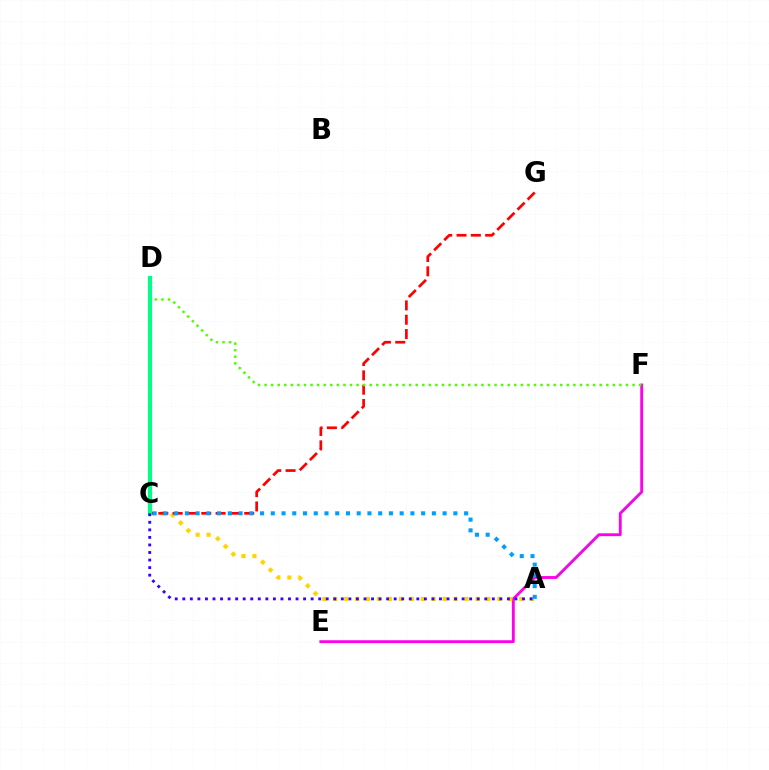{('E', 'F'): [{'color': '#ff00ed', 'line_style': 'solid', 'thickness': 2.05}], ('A', 'C'): [{'color': '#ffd500', 'line_style': 'dotted', 'thickness': 2.97}, {'color': '#009eff', 'line_style': 'dotted', 'thickness': 2.92}, {'color': '#3700ff', 'line_style': 'dotted', 'thickness': 2.05}], ('C', 'G'): [{'color': '#ff0000', 'line_style': 'dashed', 'thickness': 1.94}], ('D', 'F'): [{'color': '#4fff00', 'line_style': 'dotted', 'thickness': 1.79}], ('C', 'D'): [{'color': '#00ff86', 'line_style': 'solid', 'thickness': 2.97}]}